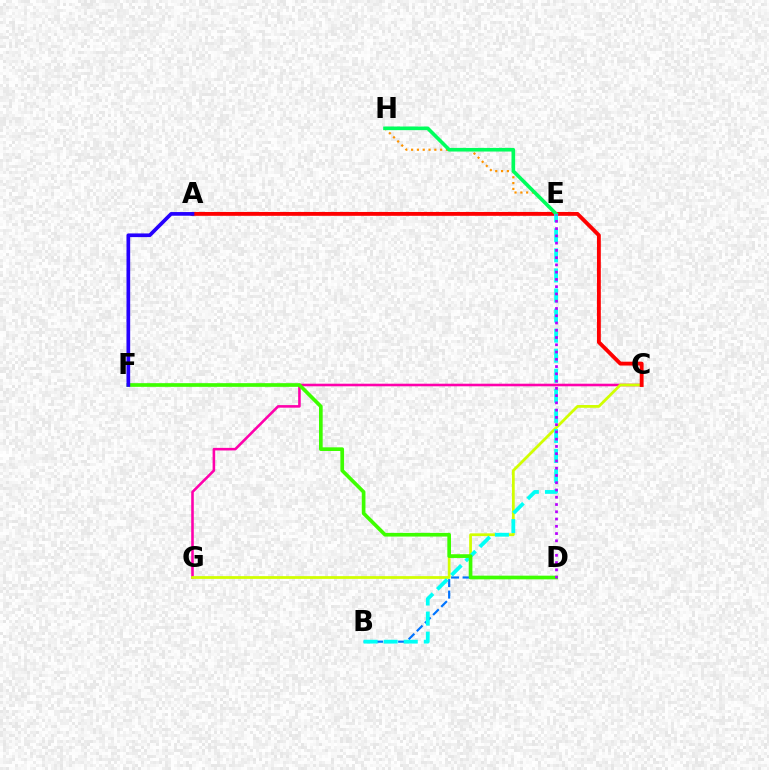{('C', 'G'): [{'color': '#ff00ac', 'line_style': 'solid', 'thickness': 1.86}, {'color': '#d1ff00', 'line_style': 'solid', 'thickness': 1.99}], ('E', 'H'): [{'color': '#ff9400', 'line_style': 'dotted', 'thickness': 1.58}, {'color': '#00ff5c', 'line_style': 'solid', 'thickness': 2.61}], ('B', 'D'): [{'color': '#0074ff', 'line_style': 'dashed', 'thickness': 1.56}], ('A', 'C'): [{'color': '#ff0000', 'line_style': 'solid', 'thickness': 2.78}], ('B', 'E'): [{'color': '#00fff6', 'line_style': 'dashed', 'thickness': 2.73}], ('D', 'F'): [{'color': '#3dff00', 'line_style': 'solid', 'thickness': 2.64}], ('A', 'F'): [{'color': '#2500ff', 'line_style': 'solid', 'thickness': 2.66}], ('D', 'E'): [{'color': '#b900ff', 'line_style': 'dotted', 'thickness': 1.97}]}